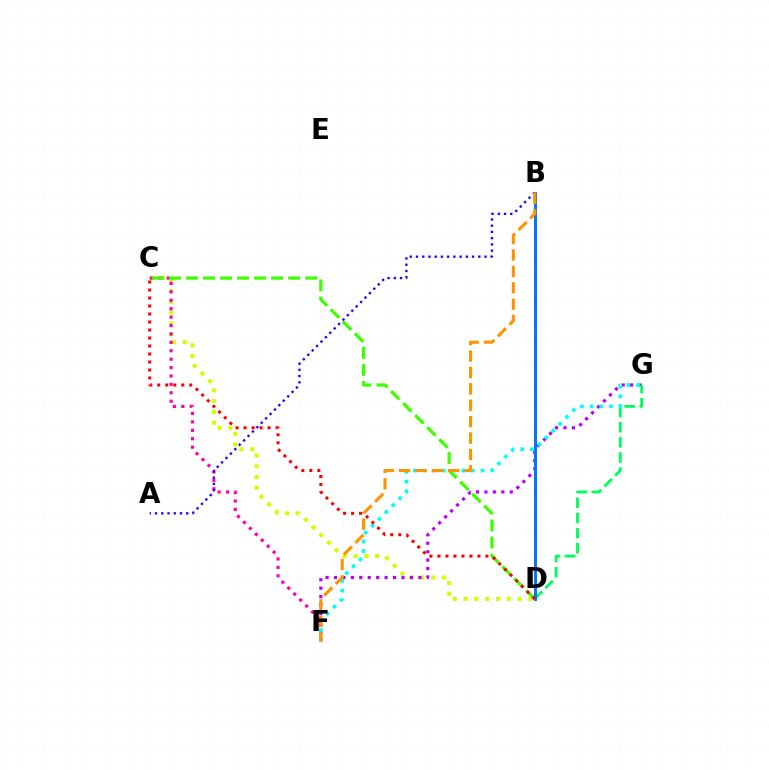{('C', 'D'): [{'color': '#d1ff00', 'line_style': 'dotted', 'thickness': 2.93}, {'color': '#3dff00', 'line_style': 'dashed', 'thickness': 2.31}, {'color': '#ff0000', 'line_style': 'dotted', 'thickness': 2.17}], ('F', 'G'): [{'color': '#b900ff', 'line_style': 'dotted', 'thickness': 2.29}, {'color': '#00fff6', 'line_style': 'dotted', 'thickness': 2.63}], ('D', 'G'): [{'color': '#00ff5c', 'line_style': 'dashed', 'thickness': 2.05}], ('C', 'F'): [{'color': '#ff00ac', 'line_style': 'dotted', 'thickness': 2.29}], ('A', 'B'): [{'color': '#2500ff', 'line_style': 'dotted', 'thickness': 1.69}], ('B', 'D'): [{'color': '#0074ff', 'line_style': 'solid', 'thickness': 2.12}], ('B', 'F'): [{'color': '#ff9400', 'line_style': 'dashed', 'thickness': 2.23}]}